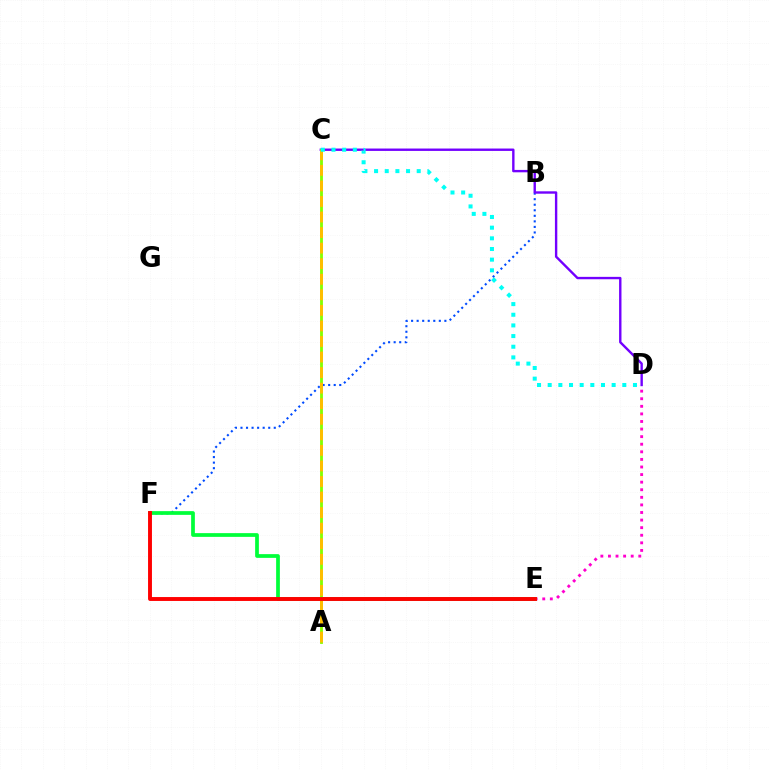{('B', 'F'): [{'color': '#004bff', 'line_style': 'dotted', 'thickness': 1.51}], ('D', 'E'): [{'color': '#ff00cf', 'line_style': 'dotted', 'thickness': 2.06}], ('E', 'F'): [{'color': '#00ff39', 'line_style': 'solid', 'thickness': 2.68}, {'color': '#ff0000', 'line_style': 'solid', 'thickness': 2.81}], ('C', 'D'): [{'color': '#7200ff', 'line_style': 'solid', 'thickness': 1.72}, {'color': '#00fff6', 'line_style': 'dotted', 'thickness': 2.9}], ('A', 'C'): [{'color': '#84ff00', 'line_style': 'solid', 'thickness': 2.03}, {'color': '#ffbd00', 'line_style': 'dashed', 'thickness': 2.11}]}